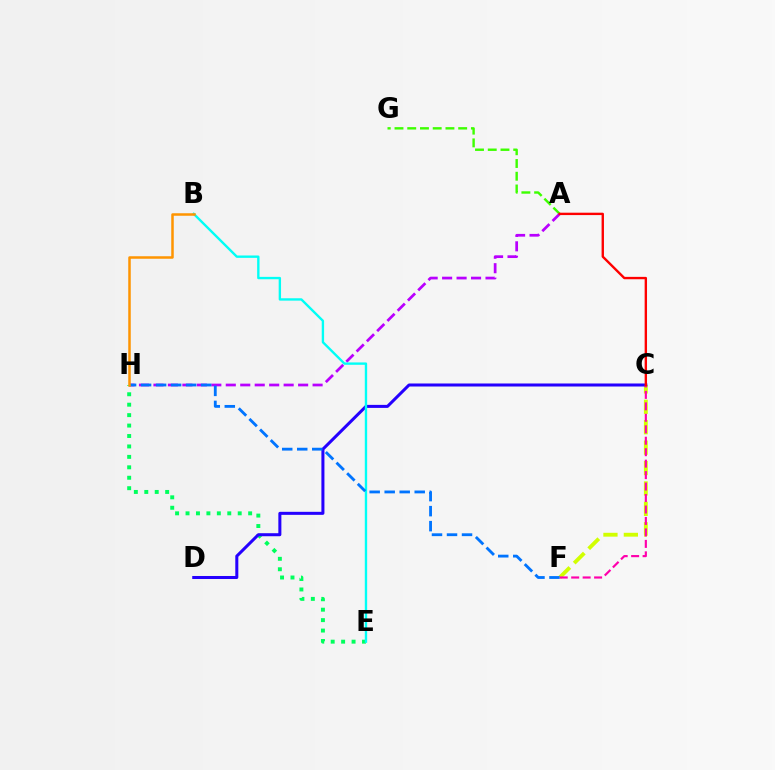{('E', 'H'): [{'color': '#00ff5c', 'line_style': 'dotted', 'thickness': 2.84}], ('C', 'F'): [{'color': '#d1ff00', 'line_style': 'dashed', 'thickness': 2.77}, {'color': '#ff00ac', 'line_style': 'dashed', 'thickness': 1.56}], ('A', 'G'): [{'color': '#3dff00', 'line_style': 'dashed', 'thickness': 1.73}], ('C', 'D'): [{'color': '#2500ff', 'line_style': 'solid', 'thickness': 2.18}], ('A', 'H'): [{'color': '#b900ff', 'line_style': 'dashed', 'thickness': 1.97}], ('B', 'E'): [{'color': '#00fff6', 'line_style': 'solid', 'thickness': 1.7}], ('F', 'H'): [{'color': '#0074ff', 'line_style': 'dashed', 'thickness': 2.04}], ('B', 'H'): [{'color': '#ff9400', 'line_style': 'solid', 'thickness': 1.81}], ('A', 'C'): [{'color': '#ff0000', 'line_style': 'solid', 'thickness': 1.71}]}